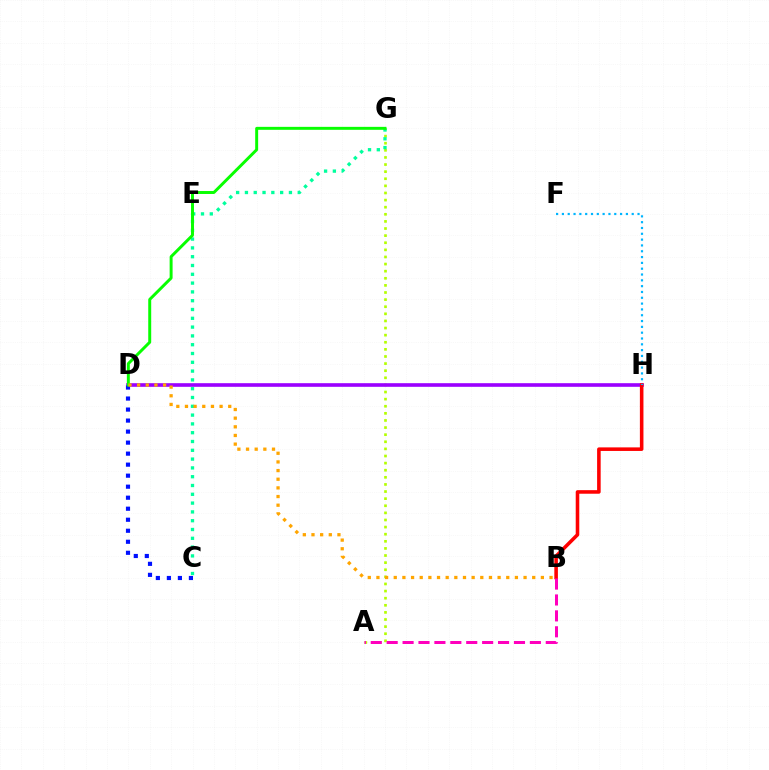{('A', 'G'): [{'color': '#b3ff00', 'line_style': 'dotted', 'thickness': 1.93}], ('C', 'G'): [{'color': '#00ff9d', 'line_style': 'dotted', 'thickness': 2.39}], ('D', 'H'): [{'color': '#9b00ff', 'line_style': 'solid', 'thickness': 2.61}], ('C', 'D'): [{'color': '#0010ff', 'line_style': 'dotted', 'thickness': 2.99}], ('D', 'G'): [{'color': '#08ff00', 'line_style': 'solid', 'thickness': 2.13}], ('B', 'H'): [{'color': '#ff0000', 'line_style': 'solid', 'thickness': 2.57}], ('F', 'H'): [{'color': '#00b5ff', 'line_style': 'dotted', 'thickness': 1.58}], ('B', 'D'): [{'color': '#ffa500', 'line_style': 'dotted', 'thickness': 2.35}], ('A', 'B'): [{'color': '#ff00bd', 'line_style': 'dashed', 'thickness': 2.16}]}